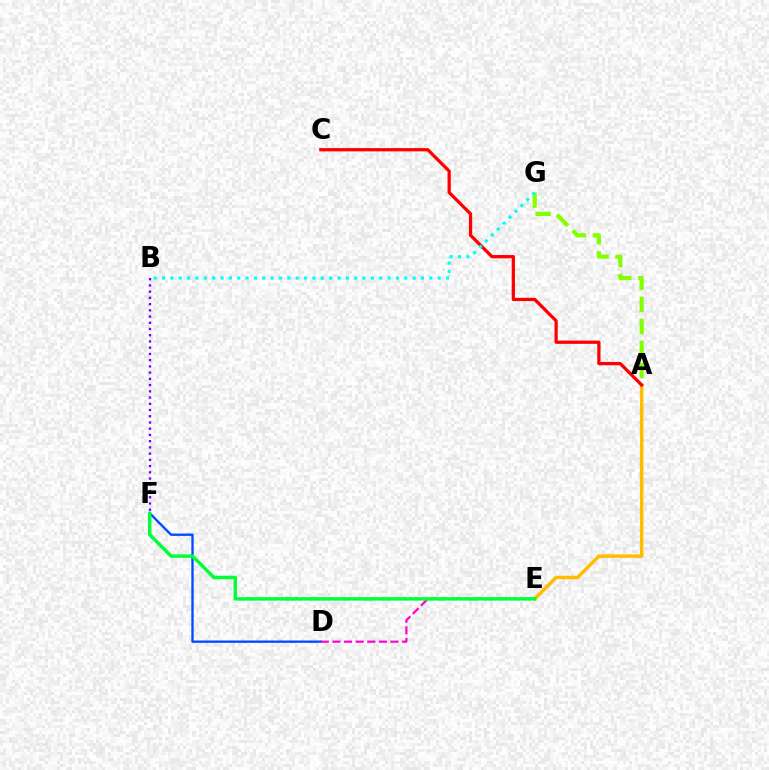{('A', 'E'): [{'color': '#ffbd00', 'line_style': 'solid', 'thickness': 2.51}], ('B', 'F'): [{'color': '#7200ff', 'line_style': 'dotted', 'thickness': 1.69}], ('D', 'F'): [{'color': '#004bff', 'line_style': 'solid', 'thickness': 1.69}], ('D', 'E'): [{'color': '#ff00cf', 'line_style': 'dashed', 'thickness': 1.58}], ('A', 'G'): [{'color': '#84ff00', 'line_style': 'dashed', 'thickness': 3.0}], ('A', 'C'): [{'color': '#ff0000', 'line_style': 'solid', 'thickness': 2.34}], ('B', 'G'): [{'color': '#00fff6', 'line_style': 'dotted', 'thickness': 2.27}], ('E', 'F'): [{'color': '#00ff39', 'line_style': 'solid', 'thickness': 2.49}]}